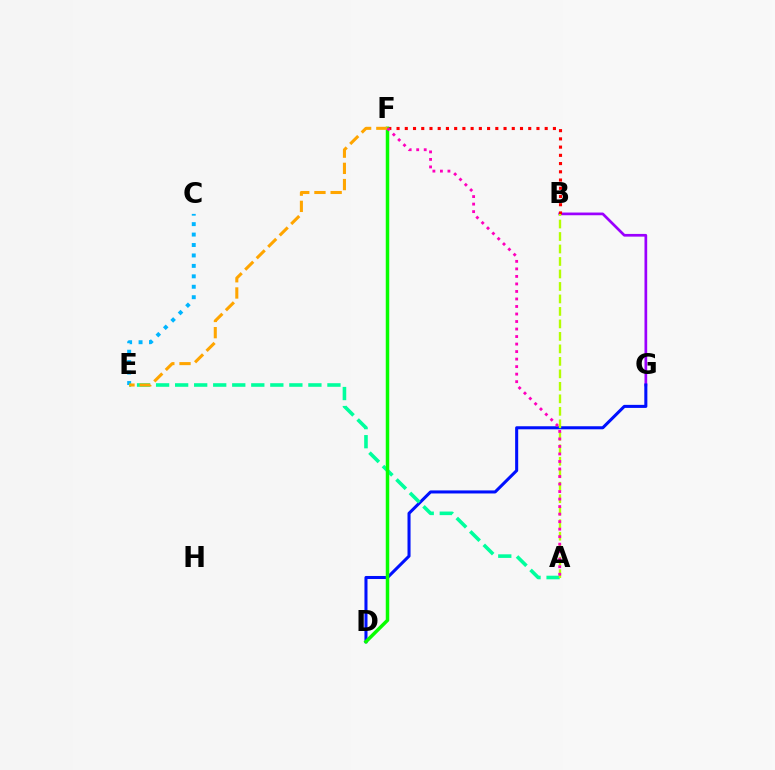{('B', 'G'): [{'color': '#9b00ff', 'line_style': 'solid', 'thickness': 1.94}], ('D', 'G'): [{'color': '#0010ff', 'line_style': 'solid', 'thickness': 2.2}], ('C', 'E'): [{'color': '#00b5ff', 'line_style': 'dotted', 'thickness': 2.84}], ('A', 'E'): [{'color': '#00ff9d', 'line_style': 'dashed', 'thickness': 2.59}], ('B', 'F'): [{'color': '#ff0000', 'line_style': 'dotted', 'thickness': 2.24}], ('D', 'F'): [{'color': '#08ff00', 'line_style': 'solid', 'thickness': 2.5}], ('E', 'F'): [{'color': '#ffa500', 'line_style': 'dashed', 'thickness': 2.2}], ('A', 'B'): [{'color': '#b3ff00', 'line_style': 'dashed', 'thickness': 1.7}], ('A', 'F'): [{'color': '#ff00bd', 'line_style': 'dotted', 'thickness': 2.04}]}